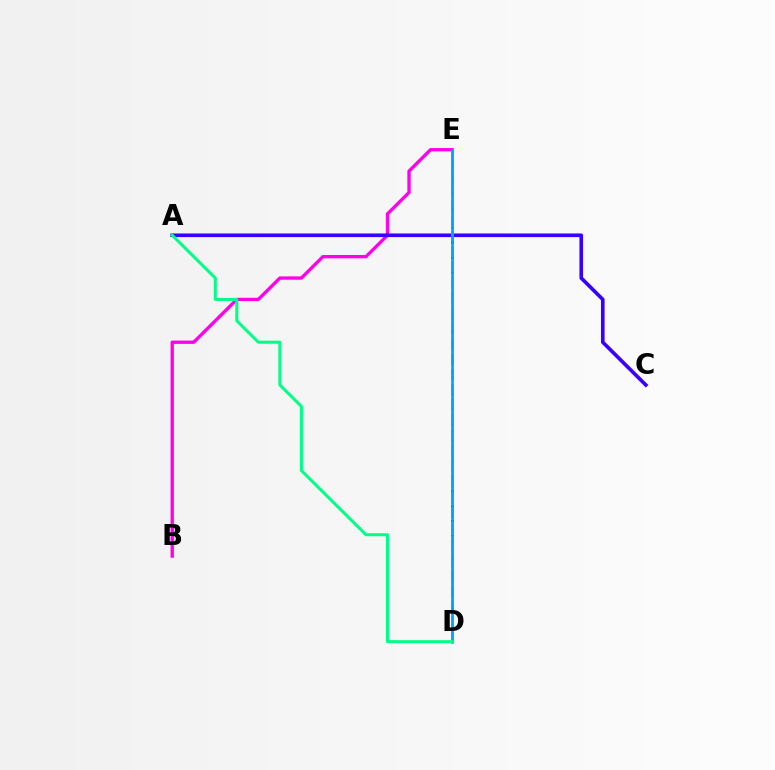{('B', 'E'): [{'color': '#ff00ed', 'line_style': 'solid', 'thickness': 2.4}], ('A', 'C'): [{'color': '#3700ff', 'line_style': 'solid', 'thickness': 2.62}], ('D', 'E'): [{'color': '#ff0000', 'line_style': 'dotted', 'thickness': 2.05}, {'color': '#ffd500', 'line_style': 'dashed', 'thickness': 1.88}, {'color': '#4fff00', 'line_style': 'dashed', 'thickness': 2.1}, {'color': '#009eff', 'line_style': 'solid', 'thickness': 1.86}], ('A', 'D'): [{'color': '#00ff86', 'line_style': 'solid', 'thickness': 2.18}]}